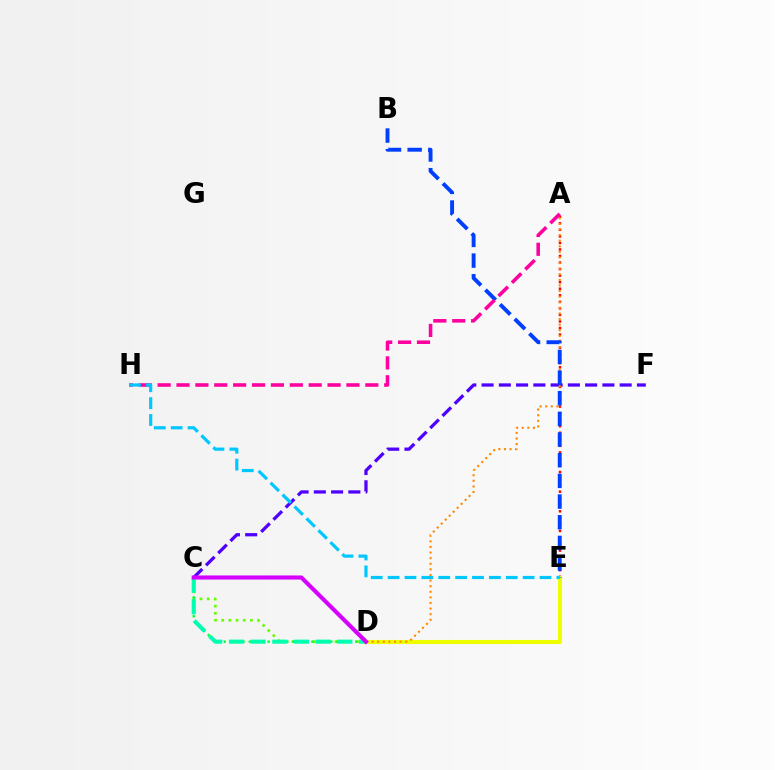{('A', 'E'): [{'color': '#ff0000', 'line_style': 'dotted', 'thickness': 1.78}], ('D', 'E'): [{'color': '#eeff00', 'line_style': 'solid', 'thickness': 2.94}], ('C', 'F'): [{'color': '#4f00ff', 'line_style': 'dashed', 'thickness': 2.34}], ('A', 'D'): [{'color': '#ff8800', 'line_style': 'dotted', 'thickness': 1.52}], ('C', 'D'): [{'color': '#66ff00', 'line_style': 'dotted', 'thickness': 1.95}, {'color': '#00ff27', 'line_style': 'dotted', 'thickness': 1.7}, {'color': '#00ffaf', 'line_style': 'dashed', 'thickness': 2.95}, {'color': '#d600ff', 'line_style': 'solid', 'thickness': 2.95}], ('B', 'E'): [{'color': '#003fff', 'line_style': 'dashed', 'thickness': 2.81}], ('A', 'H'): [{'color': '#ff00a0', 'line_style': 'dashed', 'thickness': 2.57}], ('E', 'H'): [{'color': '#00c7ff', 'line_style': 'dashed', 'thickness': 2.29}]}